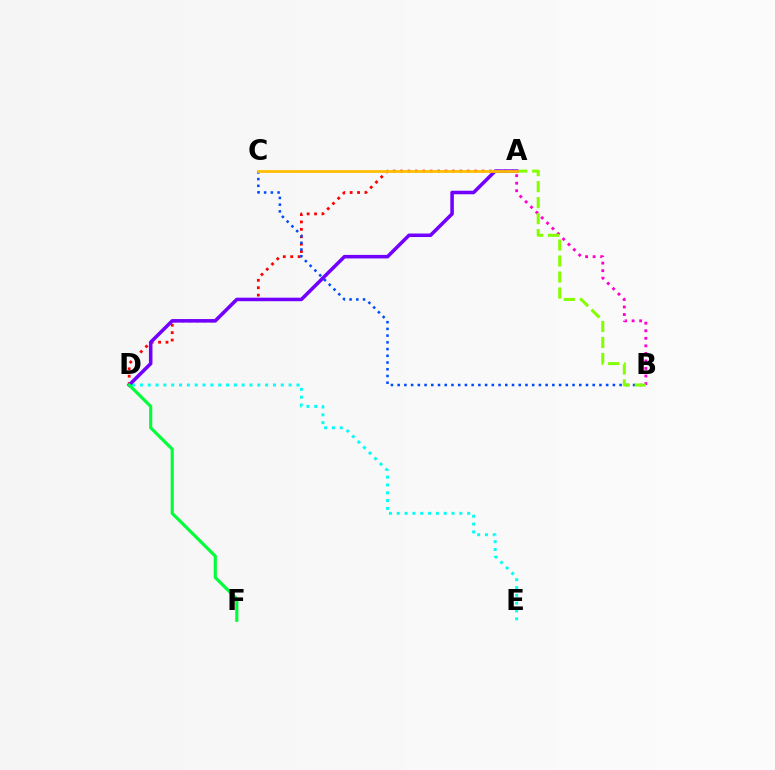{('A', 'B'): [{'color': '#ff00cf', 'line_style': 'dotted', 'thickness': 2.05}, {'color': '#84ff00', 'line_style': 'dashed', 'thickness': 2.17}], ('A', 'D'): [{'color': '#ff0000', 'line_style': 'dotted', 'thickness': 2.01}, {'color': '#7200ff', 'line_style': 'solid', 'thickness': 2.55}], ('B', 'C'): [{'color': '#004bff', 'line_style': 'dotted', 'thickness': 1.83}], ('D', 'E'): [{'color': '#00fff6', 'line_style': 'dotted', 'thickness': 2.13}], ('D', 'F'): [{'color': '#00ff39', 'line_style': 'solid', 'thickness': 2.26}], ('A', 'C'): [{'color': '#ffbd00', 'line_style': 'solid', 'thickness': 1.97}]}